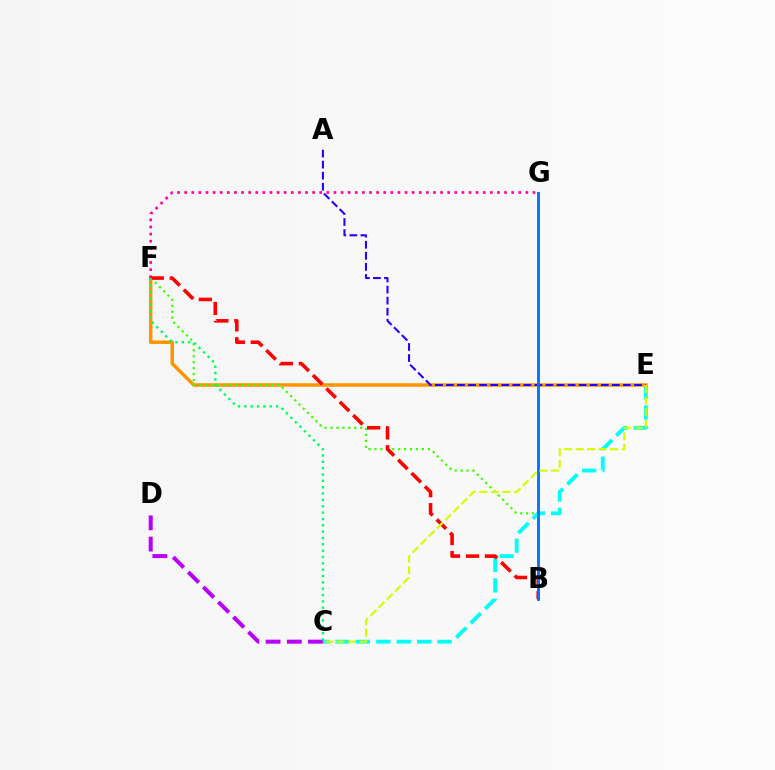{('C', 'E'): [{'color': '#00fff6', 'line_style': 'dashed', 'thickness': 2.77}, {'color': '#d1ff00', 'line_style': 'dashed', 'thickness': 1.56}], ('E', 'F'): [{'color': '#ff9400', 'line_style': 'solid', 'thickness': 2.51}], ('B', 'F'): [{'color': '#3dff00', 'line_style': 'dotted', 'thickness': 1.61}, {'color': '#ff0000', 'line_style': 'dashed', 'thickness': 2.57}], ('C', 'D'): [{'color': '#b900ff', 'line_style': 'dashed', 'thickness': 2.88}], ('F', 'G'): [{'color': '#ff00ac', 'line_style': 'dotted', 'thickness': 1.93}], ('A', 'E'): [{'color': '#2500ff', 'line_style': 'dashed', 'thickness': 1.5}], ('C', 'F'): [{'color': '#00ff5c', 'line_style': 'dotted', 'thickness': 1.72}], ('B', 'G'): [{'color': '#0074ff', 'line_style': 'solid', 'thickness': 2.07}]}